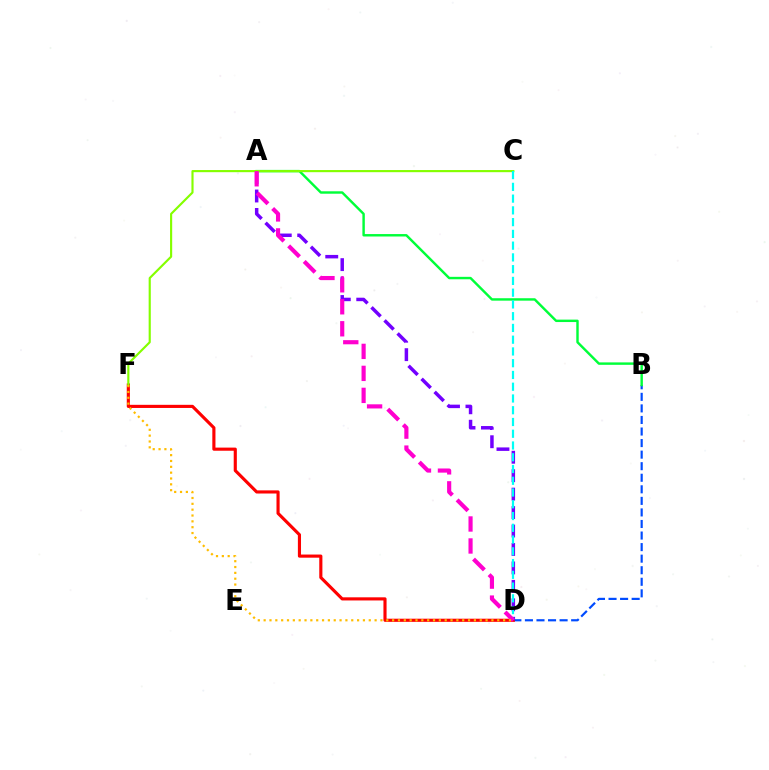{('B', 'D'): [{'color': '#004bff', 'line_style': 'dashed', 'thickness': 1.57}], ('A', 'B'): [{'color': '#00ff39', 'line_style': 'solid', 'thickness': 1.75}], ('D', 'F'): [{'color': '#ff0000', 'line_style': 'solid', 'thickness': 2.26}, {'color': '#ffbd00', 'line_style': 'dotted', 'thickness': 1.59}], ('A', 'D'): [{'color': '#7200ff', 'line_style': 'dashed', 'thickness': 2.51}, {'color': '#ff00cf', 'line_style': 'dashed', 'thickness': 2.99}], ('C', 'F'): [{'color': '#84ff00', 'line_style': 'solid', 'thickness': 1.54}], ('C', 'D'): [{'color': '#00fff6', 'line_style': 'dashed', 'thickness': 1.6}]}